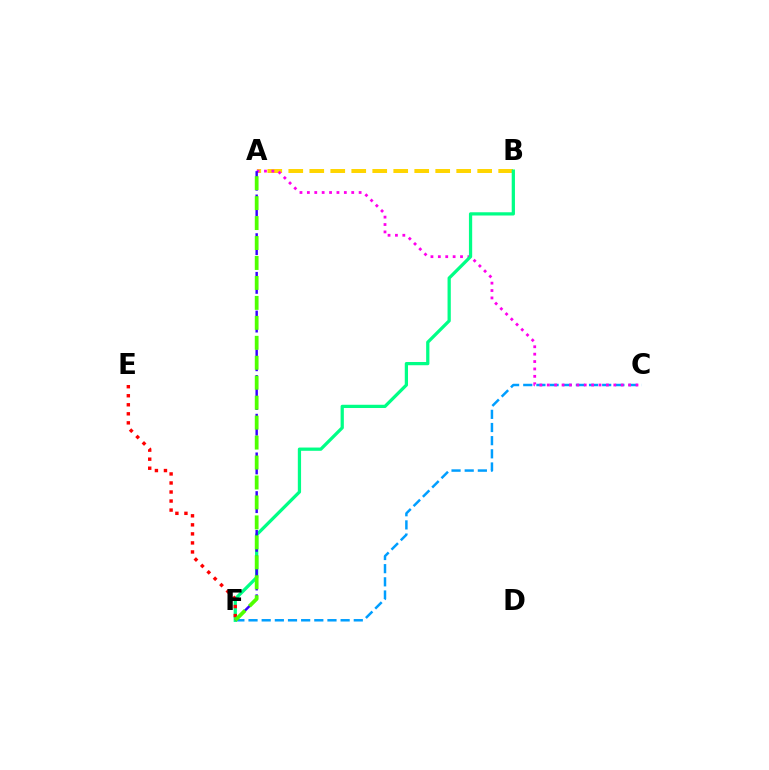{('C', 'F'): [{'color': '#009eff', 'line_style': 'dashed', 'thickness': 1.79}], ('A', 'B'): [{'color': '#ffd500', 'line_style': 'dashed', 'thickness': 2.85}], ('A', 'C'): [{'color': '#ff00ed', 'line_style': 'dotted', 'thickness': 2.01}], ('B', 'F'): [{'color': '#00ff86', 'line_style': 'solid', 'thickness': 2.34}], ('A', 'F'): [{'color': '#3700ff', 'line_style': 'dashed', 'thickness': 1.75}, {'color': '#4fff00', 'line_style': 'dashed', 'thickness': 2.71}], ('E', 'F'): [{'color': '#ff0000', 'line_style': 'dotted', 'thickness': 2.46}]}